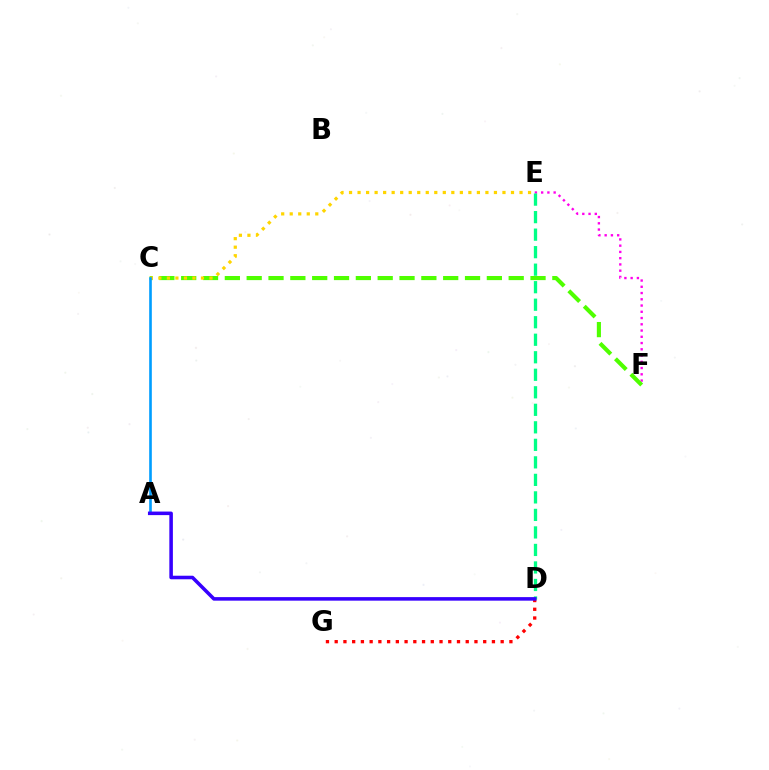{('E', 'F'): [{'color': '#ff00ed', 'line_style': 'dotted', 'thickness': 1.7}], ('D', 'G'): [{'color': '#ff0000', 'line_style': 'dotted', 'thickness': 2.37}], ('C', 'F'): [{'color': '#4fff00', 'line_style': 'dashed', 'thickness': 2.97}], ('C', 'E'): [{'color': '#ffd500', 'line_style': 'dotted', 'thickness': 2.32}], ('D', 'E'): [{'color': '#00ff86', 'line_style': 'dashed', 'thickness': 2.38}], ('A', 'C'): [{'color': '#009eff', 'line_style': 'solid', 'thickness': 1.89}], ('A', 'D'): [{'color': '#3700ff', 'line_style': 'solid', 'thickness': 2.56}]}